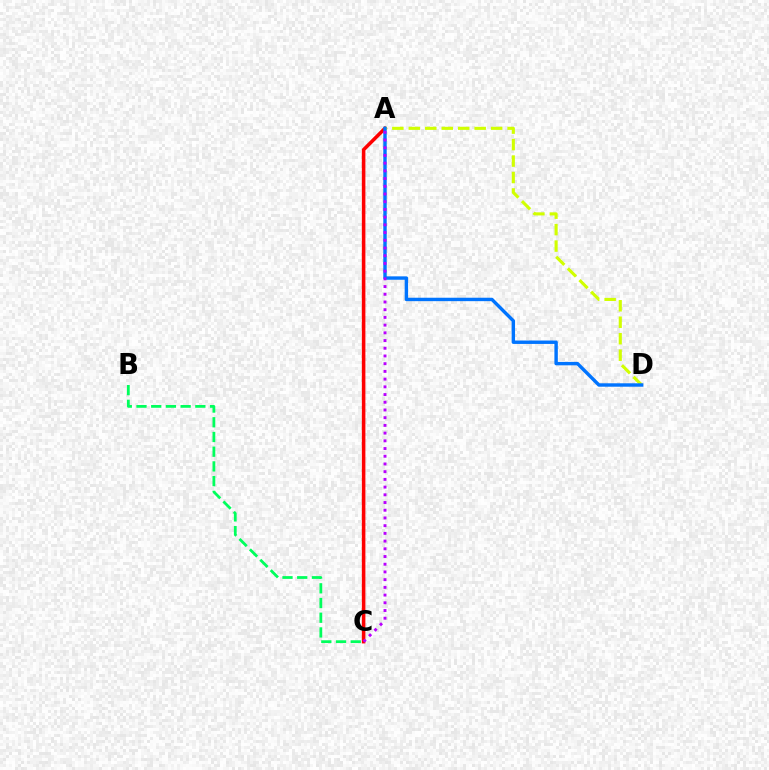{('A', 'C'): [{'color': '#ff0000', 'line_style': 'solid', 'thickness': 2.55}, {'color': '#b900ff', 'line_style': 'dotted', 'thickness': 2.1}], ('B', 'C'): [{'color': '#00ff5c', 'line_style': 'dashed', 'thickness': 2.0}], ('A', 'D'): [{'color': '#d1ff00', 'line_style': 'dashed', 'thickness': 2.24}, {'color': '#0074ff', 'line_style': 'solid', 'thickness': 2.46}]}